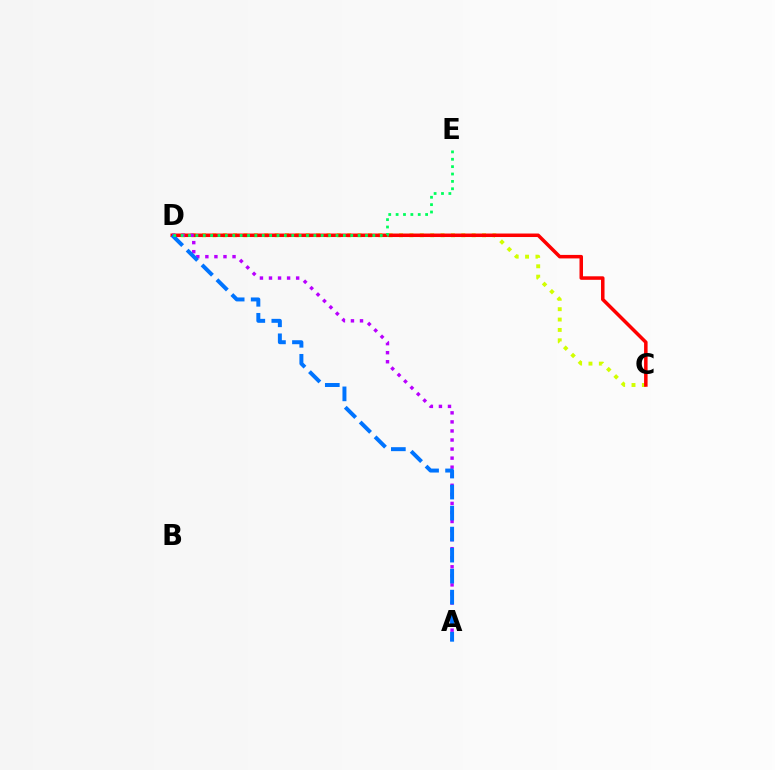{('C', 'D'): [{'color': '#d1ff00', 'line_style': 'dotted', 'thickness': 2.82}, {'color': '#ff0000', 'line_style': 'solid', 'thickness': 2.53}], ('A', 'D'): [{'color': '#b900ff', 'line_style': 'dotted', 'thickness': 2.46}, {'color': '#0074ff', 'line_style': 'dashed', 'thickness': 2.85}], ('D', 'E'): [{'color': '#00ff5c', 'line_style': 'dotted', 'thickness': 2.0}]}